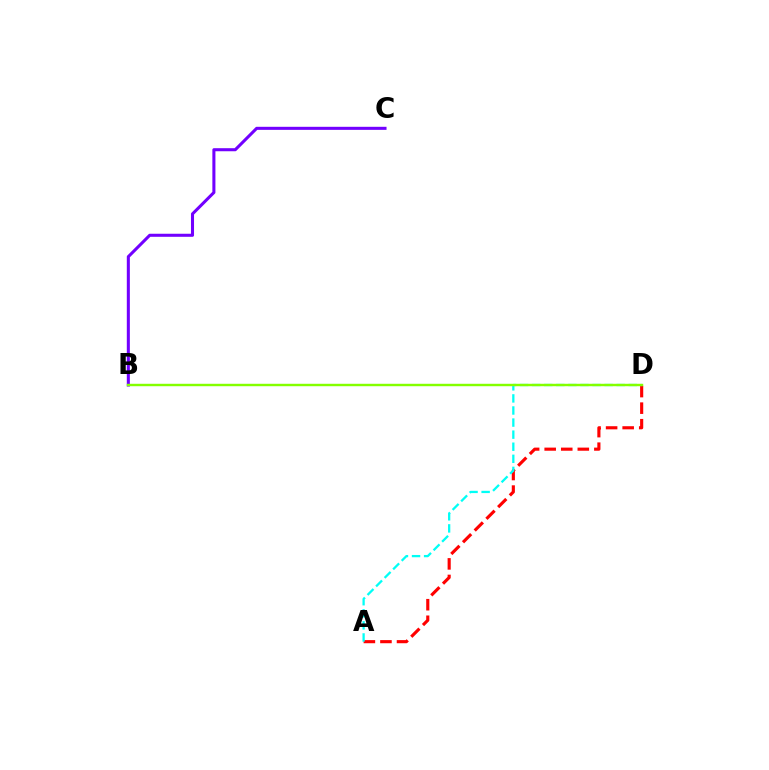{('A', 'D'): [{'color': '#ff0000', 'line_style': 'dashed', 'thickness': 2.25}, {'color': '#00fff6', 'line_style': 'dashed', 'thickness': 1.64}], ('B', 'C'): [{'color': '#7200ff', 'line_style': 'solid', 'thickness': 2.2}], ('B', 'D'): [{'color': '#84ff00', 'line_style': 'solid', 'thickness': 1.74}]}